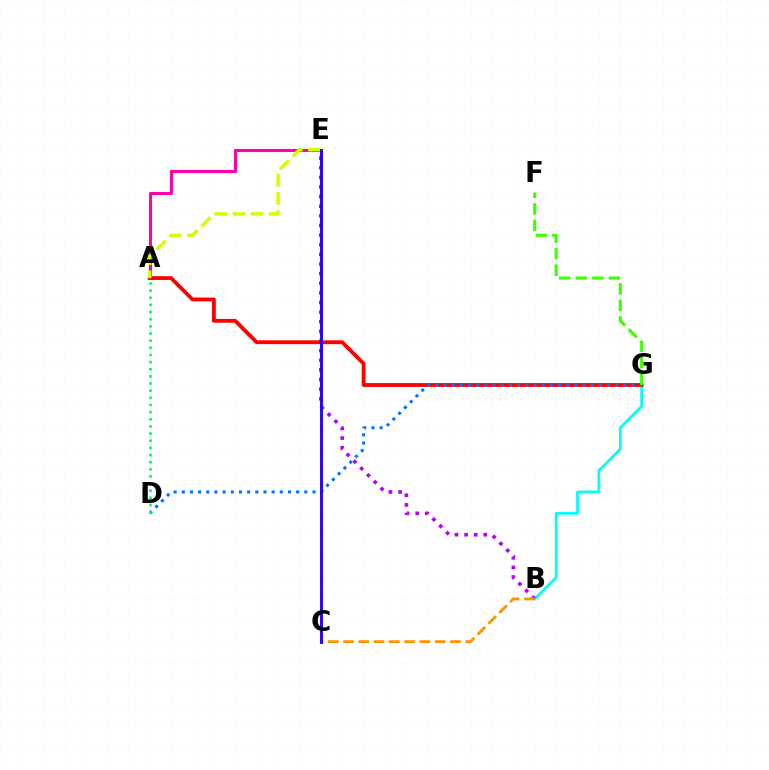{('A', 'E'): [{'color': '#ff00ac', 'line_style': 'solid', 'thickness': 2.21}, {'color': '#d1ff00', 'line_style': 'dashed', 'thickness': 2.47}], ('B', 'G'): [{'color': '#00fff6', 'line_style': 'solid', 'thickness': 1.96}], ('B', 'E'): [{'color': '#b900ff', 'line_style': 'dotted', 'thickness': 2.62}], ('A', 'G'): [{'color': '#ff0000', 'line_style': 'solid', 'thickness': 2.76}], ('D', 'G'): [{'color': '#0074ff', 'line_style': 'dotted', 'thickness': 2.22}], ('B', 'C'): [{'color': '#ff9400', 'line_style': 'dashed', 'thickness': 2.08}], ('F', 'G'): [{'color': '#3dff00', 'line_style': 'dashed', 'thickness': 2.25}], ('A', 'D'): [{'color': '#00ff5c', 'line_style': 'dotted', 'thickness': 1.94}], ('C', 'E'): [{'color': '#2500ff', 'line_style': 'solid', 'thickness': 2.08}]}